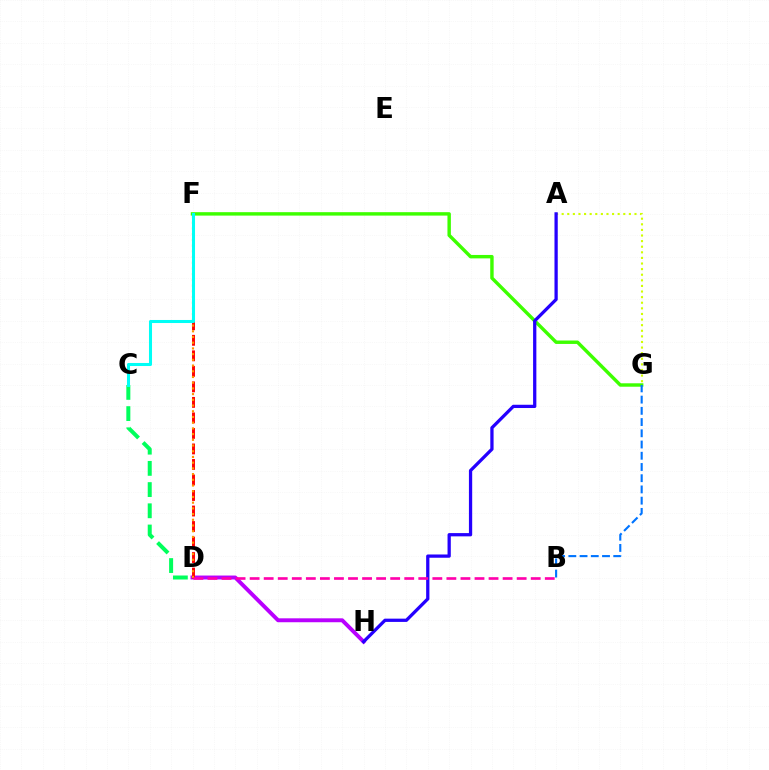{('C', 'D'): [{'color': '#00ff5c', 'line_style': 'dashed', 'thickness': 2.88}], ('D', 'H'): [{'color': '#b900ff', 'line_style': 'solid', 'thickness': 2.83}], ('F', 'G'): [{'color': '#3dff00', 'line_style': 'solid', 'thickness': 2.47}], ('A', 'G'): [{'color': '#d1ff00', 'line_style': 'dotted', 'thickness': 1.52}], ('D', 'F'): [{'color': '#ff0000', 'line_style': 'dashed', 'thickness': 2.11}, {'color': '#ff9400', 'line_style': 'dotted', 'thickness': 1.55}], ('A', 'H'): [{'color': '#2500ff', 'line_style': 'solid', 'thickness': 2.35}], ('C', 'F'): [{'color': '#00fff6', 'line_style': 'solid', 'thickness': 2.2}], ('B', 'D'): [{'color': '#ff00ac', 'line_style': 'dashed', 'thickness': 1.91}], ('B', 'G'): [{'color': '#0074ff', 'line_style': 'dashed', 'thickness': 1.53}]}